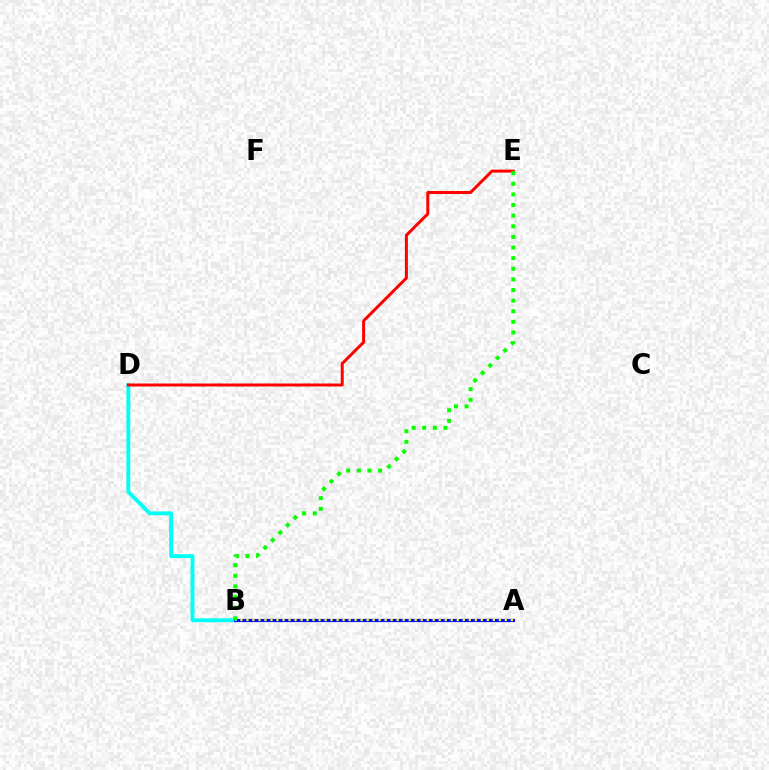{('B', 'D'): [{'color': '#00fff6', 'line_style': 'solid', 'thickness': 2.77}], ('A', 'B'): [{'color': '#ee00ff', 'line_style': 'dotted', 'thickness': 1.52}, {'color': '#0010ff', 'line_style': 'solid', 'thickness': 2.28}, {'color': '#fcf500', 'line_style': 'dotted', 'thickness': 1.63}], ('D', 'E'): [{'color': '#ff0000', 'line_style': 'solid', 'thickness': 2.14}], ('B', 'E'): [{'color': '#08ff00', 'line_style': 'dotted', 'thickness': 2.89}]}